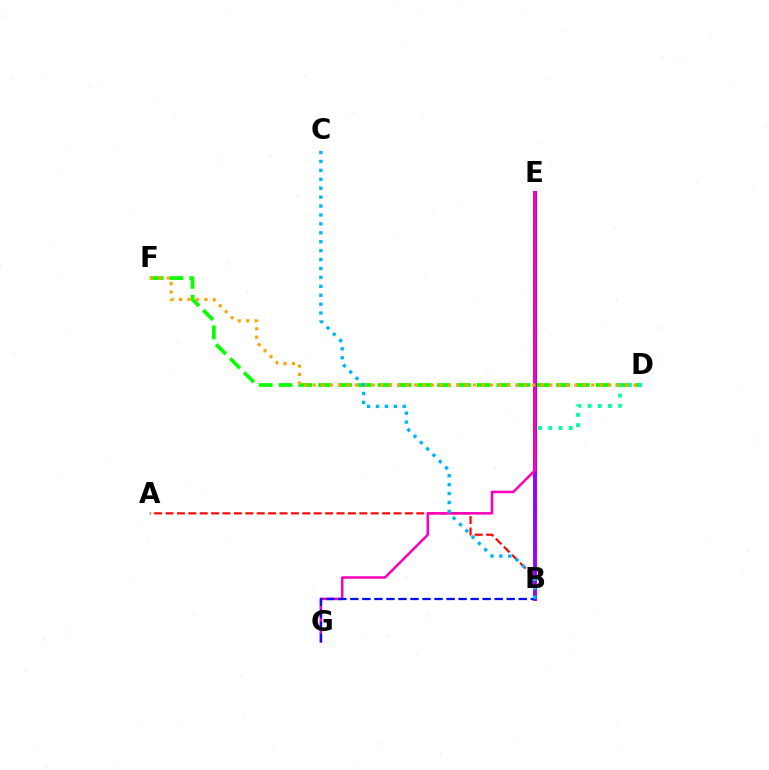{('A', 'B'): [{'color': '#ff0000', 'line_style': 'dashed', 'thickness': 1.55}], ('D', 'F'): [{'color': '#08ff00', 'line_style': 'dashed', 'thickness': 2.69}, {'color': '#ffa500', 'line_style': 'dotted', 'thickness': 2.29}], ('B', 'E'): [{'color': '#b3ff00', 'line_style': 'dashed', 'thickness': 2.59}, {'color': '#9b00ff', 'line_style': 'solid', 'thickness': 2.81}], ('B', 'D'): [{'color': '#00ff9d', 'line_style': 'dotted', 'thickness': 2.78}], ('E', 'G'): [{'color': '#ff00bd', 'line_style': 'solid', 'thickness': 1.84}], ('B', 'G'): [{'color': '#0010ff', 'line_style': 'dashed', 'thickness': 1.63}], ('B', 'C'): [{'color': '#00b5ff', 'line_style': 'dotted', 'thickness': 2.42}]}